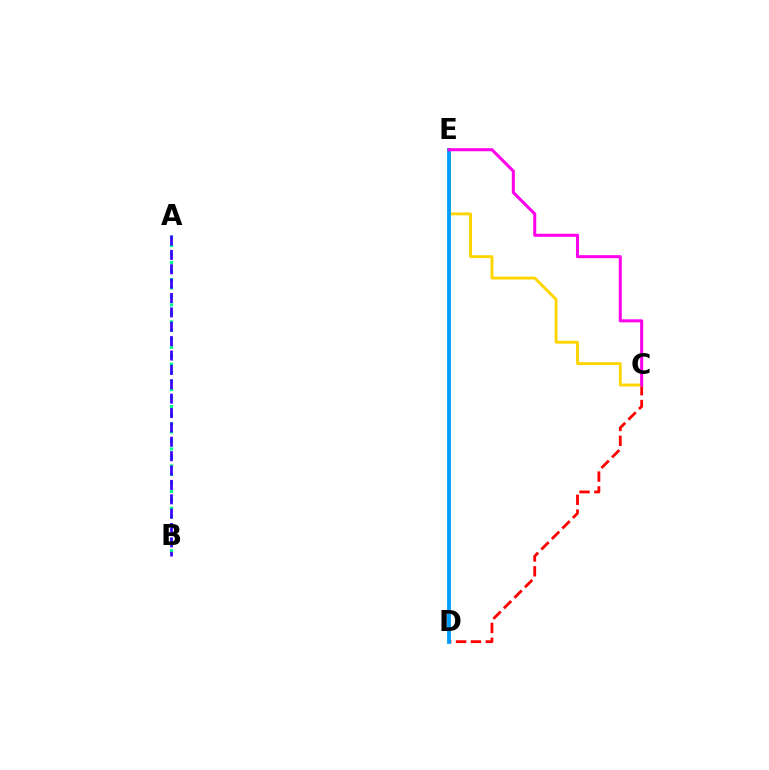{('D', 'E'): [{'color': '#4fff00', 'line_style': 'solid', 'thickness': 1.75}, {'color': '#009eff', 'line_style': 'solid', 'thickness': 2.74}], ('C', 'D'): [{'color': '#ff0000', 'line_style': 'dashed', 'thickness': 2.02}], ('A', 'B'): [{'color': '#00ff86', 'line_style': 'dotted', 'thickness': 2.3}, {'color': '#3700ff', 'line_style': 'dashed', 'thickness': 1.95}], ('C', 'E'): [{'color': '#ffd500', 'line_style': 'solid', 'thickness': 2.07}, {'color': '#ff00ed', 'line_style': 'solid', 'thickness': 2.19}]}